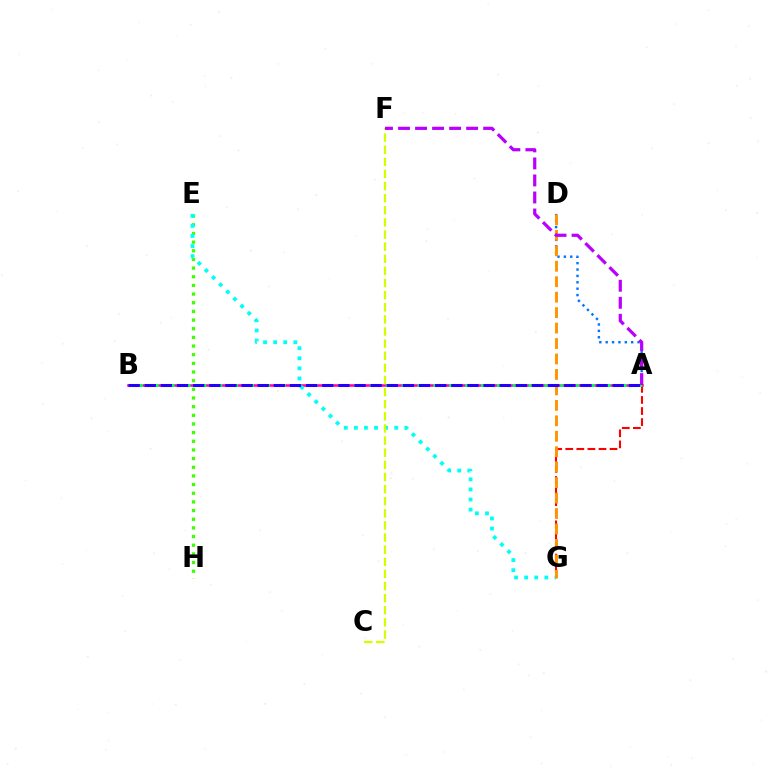{('A', 'D'): [{'color': '#0074ff', 'line_style': 'dotted', 'thickness': 1.73}], ('E', 'H'): [{'color': '#3dff00', 'line_style': 'dotted', 'thickness': 2.35}], ('A', 'B'): [{'color': '#ff00ac', 'line_style': 'solid', 'thickness': 1.84}, {'color': '#00ff5c', 'line_style': 'dotted', 'thickness': 2.15}, {'color': '#2500ff', 'line_style': 'dashed', 'thickness': 2.19}], ('A', 'G'): [{'color': '#ff0000', 'line_style': 'dashed', 'thickness': 1.5}], ('E', 'G'): [{'color': '#00fff6', 'line_style': 'dotted', 'thickness': 2.74}], ('C', 'F'): [{'color': '#d1ff00', 'line_style': 'dashed', 'thickness': 1.65}], ('D', 'G'): [{'color': '#ff9400', 'line_style': 'dashed', 'thickness': 2.1}], ('A', 'F'): [{'color': '#b900ff', 'line_style': 'dashed', 'thickness': 2.31}]}